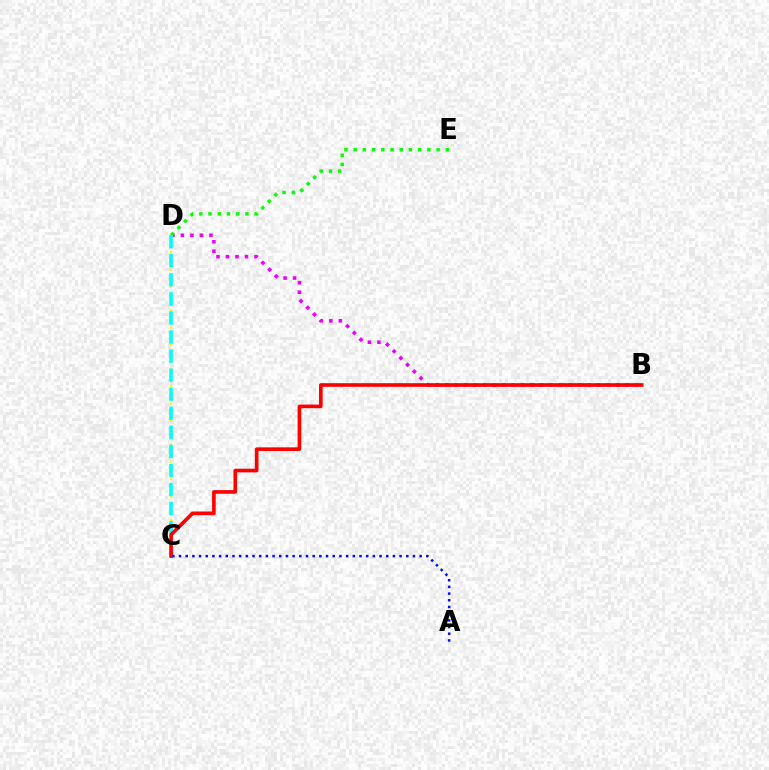{('B', 'D'): [{'color': '#ee00ff', 'line_style': 'dotted', 'thickness': 2.58}], ('C', 'D'): [{'color': '#fcf500', 'line_style': 'dotted', 'thickness': 1.58}, {'color': '#00fff6', 'line_style': 'dashed', 'thickness': 2.59}], ('D', 'E'): [{'color': '#08ff00', 'line_style': 'dotted', 'thickness': 2.5}], ('B', 'C'): [{'color': '#ff0000', 'line_style': 'solid', 'thickness': 2.63}], ('A', 'C'): [{'color': '#0010ff', 'line_style': 'dotted', 'thickness': 1.82}]}